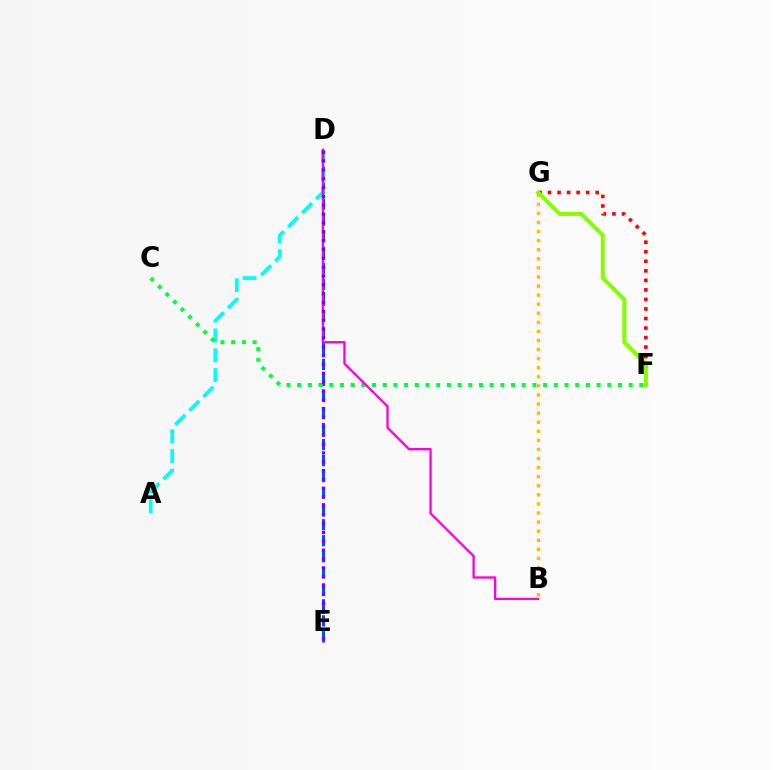{('D', 'E'): [{'color': '#004bff', 'line_style': 'dashed', 'thickness': 2.18}, {'color': '#7200ff', 'line_style': 'dotted', 'thickness': 2.4}], ('A', 'D'): [{'color': '#00fff6', 'line_style': 'dashed', 'thickness': 2.69}], ('F', 'G'): [{'color': '#ff0000', 'line_style': 'dotted', 'thickness': 2.59}, {'color': '#84ff00', 'line_style': 'solid', 'thickness': 2.91}], ('C', 'F'): [{'color': '#00ff39', 'line_style': 'dotted', 'thickness': 2.91}], ('B', 'D'): [{'color': '#ff00cf', 'line_style': 'solid', 'thickness': 1.66}], ('B', 'G'): [{'color': '#ffbd00', 'line_style': 'dotted', 'thickness': 2.47}]}